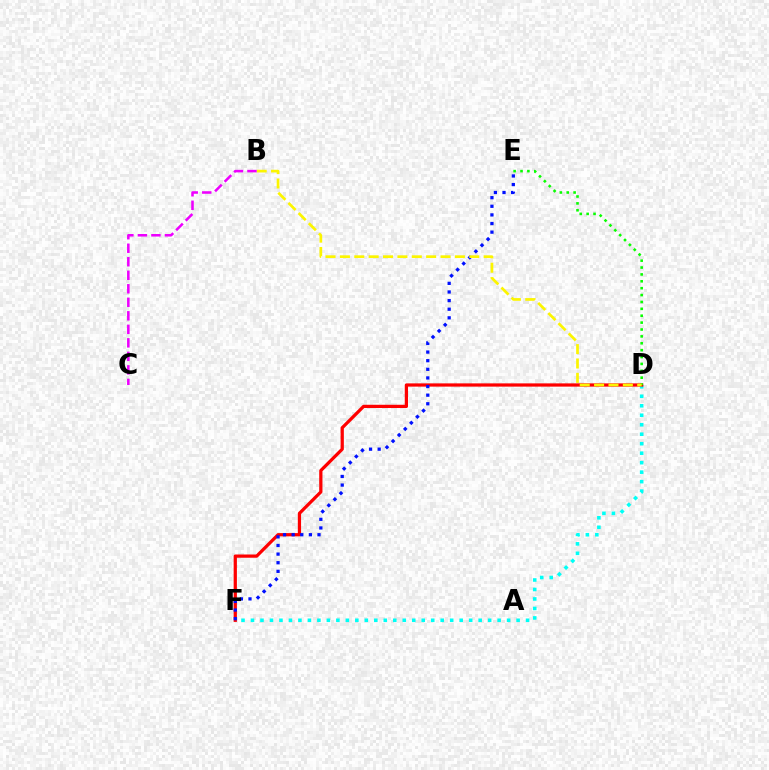{('D', 'F'): [{'color': '#00fff6', 'line_style': 'dotted', 'thickness': 2.58}, {'color': '#ff0000', 'line_style': 'solid', 'thickness': 2.33}], ('D', 'E'): [{'color': '#08ff00', 'line_style': 'dotted', 'thickness': 1.87}], ('E', 'F'): [{'color': '#0010ff', 'line_style': 'dotted', 'thickness': 2.34}], ('B', 'D'): [{'color': '#fcf500', 'line_style': 'dashed', 'thickness': 1.95}], ('B', 'C'): [{'color': '#ee00ff', 'line_style': 'dashed', 'thickness': 1.84}]}